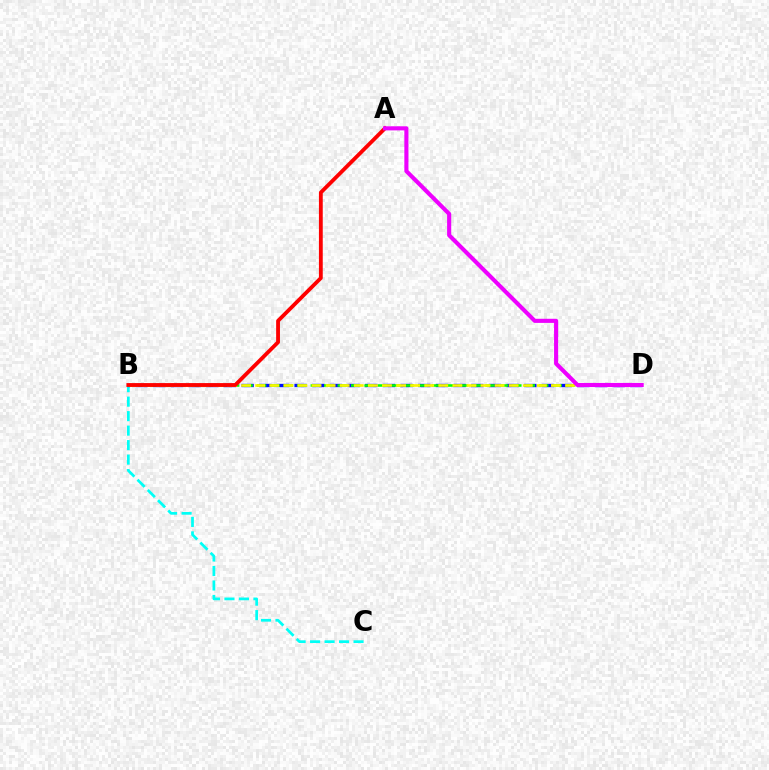{('B', 'C'): [{'color': '#00fff6', 'line_style': 'dashed', 'thickness': 1.97}], ('B', 'D'): [{'color': '#0010ff', 'line_style': 'dashed', 'thickness': 2.4}, {'color': '#08ff00', 'line_style': 'dashed', 'thickness': 1.83}, {'color': '#fcf500', 'line_style': 'dashed', 'thickness': 1.91}], ('A', 'B'): [{'color': '#ff0000', 'line_style': 'solid', 'thickness': 2.75}], ('A', 'D'): [{'color': '#ee00ff', 'line_style': 'solid', 'thickness': 2.95}]}